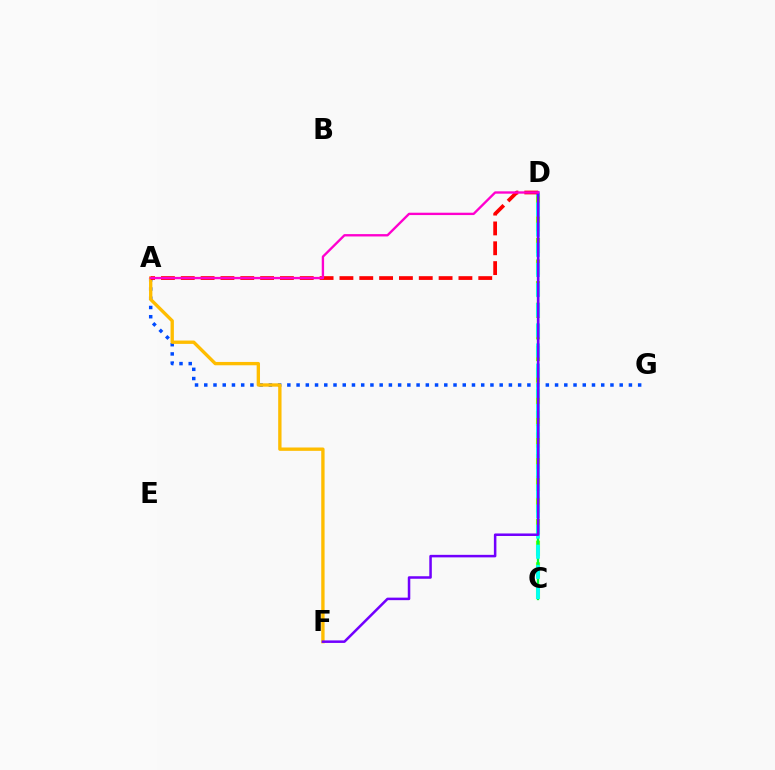{('C', 'D'): [{'color': '#84ff00', 'line_style': 'dashed', 'thickness': 2.94}, {'color': '#00ff39', 'line_style': 'solid', 'thickness': 1.68}, {'color': '#00fff6', 'line_style': 'dashed', 'thickness': 2.73}], ('A', 'G'): [{'color': '#004bff', 'line_style': 'dotted', 'thickness': 2.51}], ('A', 'F'): [{'color': '#ffbd00', 'line_style': 'solid', 'thickness': 2.41}], ('A', 'D'): [{'color': '#ff0000', 'line_style': 'dashed', 'thickness': 2.69}, {'color': '#ff00cf', 'line_style': 'solid', 'thickness': 1.69}], ('D', 'F'): [{'color': '#7200ff', 'line_style': 'solid', 'thickness': 1.82}]}